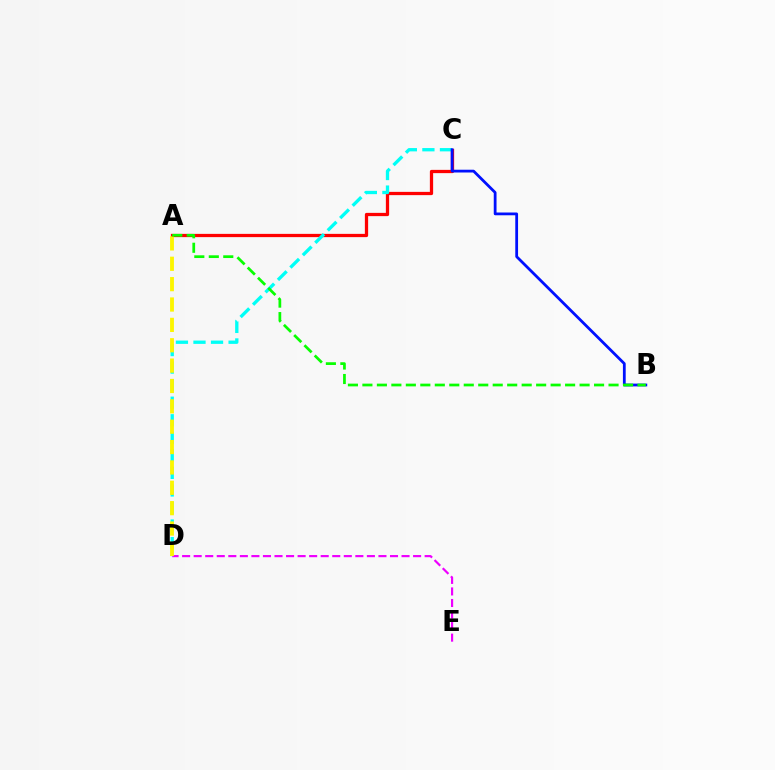{('D', 'E'): [{'color': '#ee00ff', 'line_style': 'dashed', 'thickness': 1.57}], ('A', 'C'): [{'color': '#ff0000', 'line_style': 'solid', 'thickness': 2.35}], ('C', 'D'): [{'color': '#00fff6', 'line_style': 'dashed', 'thickness': 2.38}], ('A', 'D'): [{'color': '#fcf500', 'line_style': 'dashed', 'thickness': 2.77}], ('B', 'C'): [{'color': '#0010ff', 'line_style': 'solid', 'thickness': 2.0}], ('A', 'B'): [{'color': '#08ff00', 'line_style': 'dashed', 'thickness': 1.97}]}